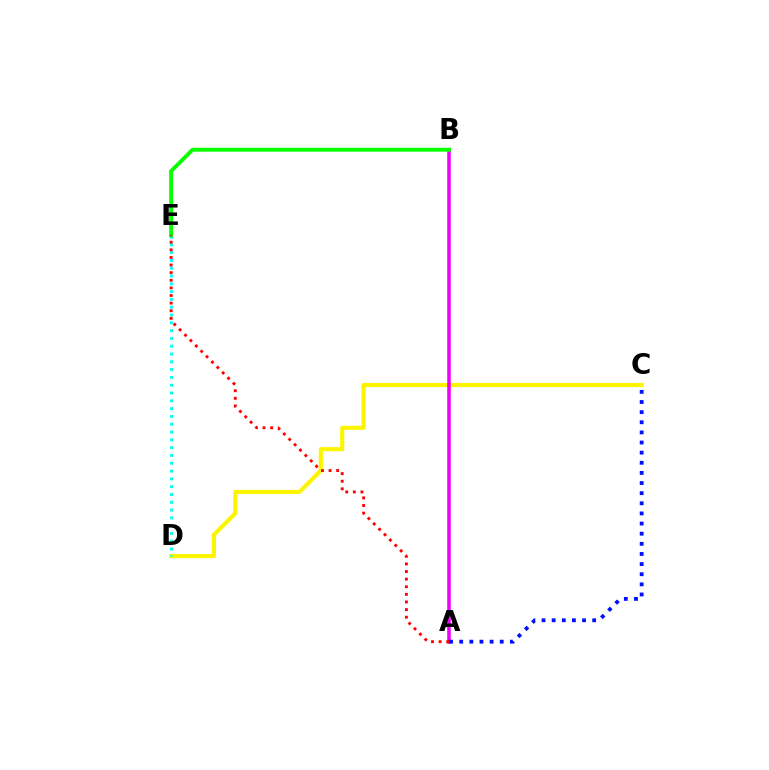{('C', 'D'): [{'color': '#fcf500', 'line_style': 'solid', 'thickness': 2.99}], ('A', 'B'): [{'color': '#ee00ff', 'line_style': 'solid', 'thickness': 2.54}], ('D', 'E'): [{'color': '#00fff6', 'line_style': 'dotted', 'thickness': 2.12}], ('B', 'E'): [{'color': '#08ff00', 'line_style': 'solid', 'thickness': 2.8}], ('A', 'E'): [{'color': '#ff0000', 'line_style': 'dotted', 'thickness': 2.07}], ('A', 'C'): [{'color': '#0010ff', 'line_style': 'dotted', 'thickness': 2.75}]}